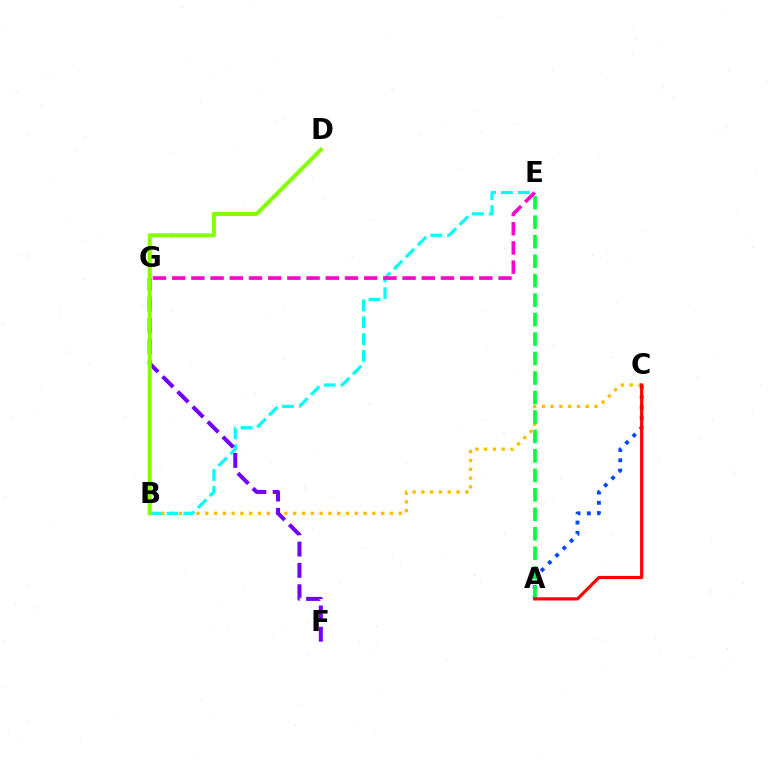{('B', 'C'): [{'color': '#ffbd00', 'line_style': 'dotted', 'thickness': 2.39}], ('B', 'E'): [{'color': '#00fff6', 'line_style': 'dashed', 'thickness': 2.29}], ('A', 'C'): [{'color': '#004bff', 'line_style': 'dotted', 'thickness': 2.79}, {'color': '#ff0000', 'line_style': 'solid', 'thickness': 2.29}], ('F', 'G'): [{'color': '#7200ff', 'line_style': 'dashed', 'thickness': 2.89}], ('A', 'E'): [{'color': '#00ff39', 'line_style': 'dashed', 'thickness': 2.65}], ('E', 'G'): [{'color': '#ff00cf', 'line_style': 'dashed', 'thickness': 2.61}], ('B', 'D'): [{'color': '#84ff00', 'line_style': 'solid', 'thickness': 2.89}]}